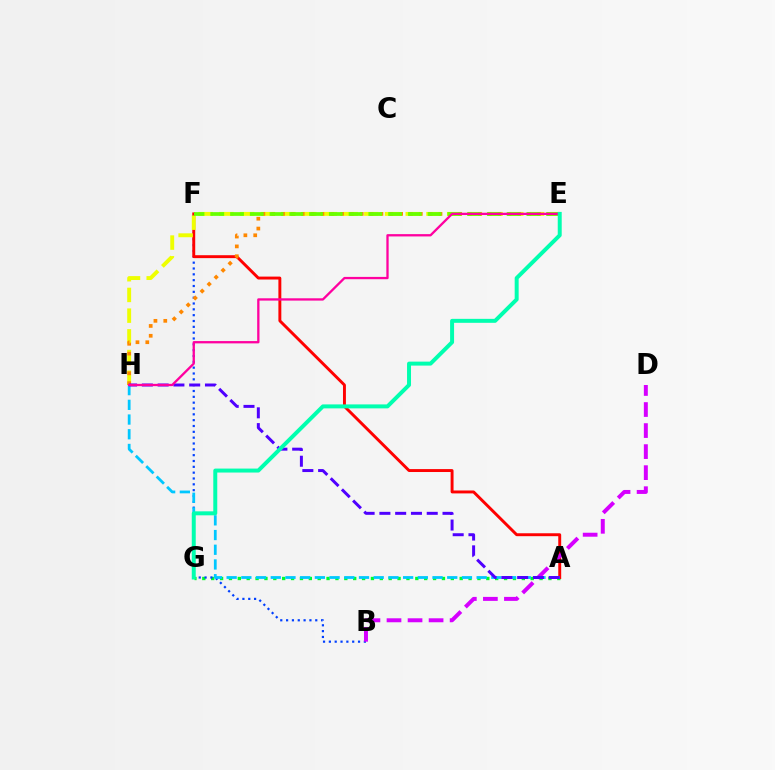{('A', 'G'): [{'color': '#00ff27', 'line_style': 'dotted', 'thickness': 2.41}], ('B', 'F'): [{'color': '#003fff', 'line_style': 'dotted', 'thickness': 1.58}], ('A', 'F'): [{'color': '#ff0000', 'line_style': 'solid', 'thickness': 2.1}], ('A', 'H'): [{'color': '#00c7ff', 'line_style': 'dashed', 'thickness': 2.0}, {'color': '#4f00ff', 'line_style': 'dashed', 'thickness': 2.14}], ('E', 'H'): [{'color': '#eeff00', 'line_style': 'dashed', 'thickness': 2.81}, {'color': '#ff8800', 'line_style': 'dotted', 'thickness': 2.67}, {'color': '#ff00a0', 'line_style': 'solid', 'thickness': 1.66}], ('B', 'D'): [{'color': '#d600ff', 'line_style': 'dashed', 'thickness': 2.86}], ('E', 'F'): [{'color': '#66ff00', 'line_style': 'dashed', 'thickness': 2.68}], ('E', 'G'): [{'color': '#00ffaf', 'line_style': 'solid', 'thickness': 2.86}]}